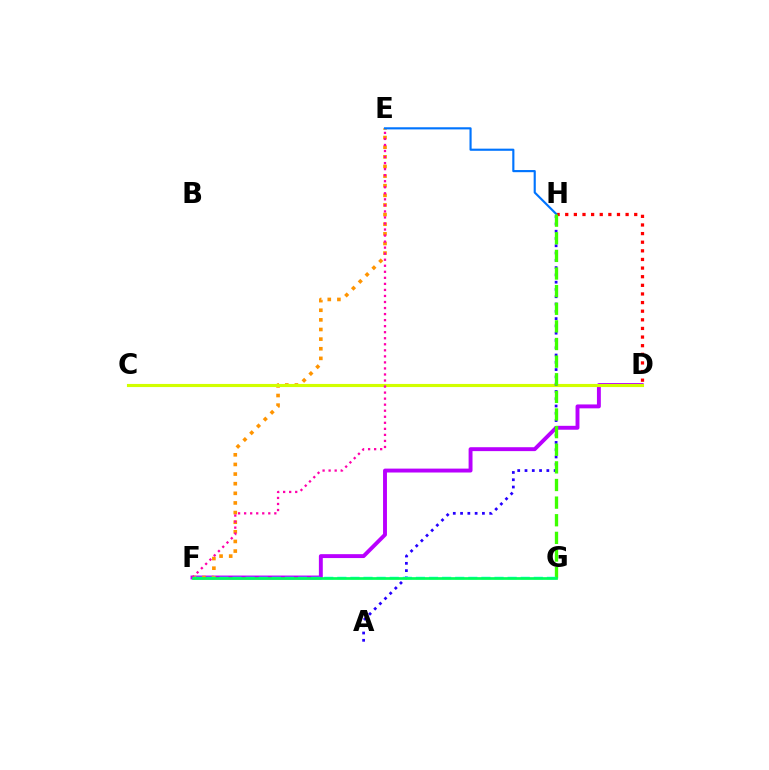{('D', 'H'): [{'color': '#ff0000', 'line_style': 'dotted', 'thickness': 2.34}], ('D', 'F'): [{'color': '#b900ff', 'line_style': 'solid', 'thickness': 2.81}], ('E', 'F'): [{'color': '#ff9400', 'line_style': 'dotted', 'thickness': 2.62}, {'color': '#ff00ac', 'line_style': 'dotted', 'thickness': 1.64}], ('C', 'D'): [{'color': '#d1ff00', 'line_style': 'solid', 'thickness': 2.24}], ('A', 'H'): [{'color': '#2500ff', 'line_style': 'dotted', 'thickness': 1.98}], ('E', 'H'): [{'color': '#0074ff', 'line_style': 'solid', 'thickness': 1.54}], ('G', 'H'): [{'color': '#3dff00', 'line_style': 'dashed', 'thickness': 2.39}], ('F', 'G'): [{'color': '#00fff6', 'line_style': 'dashed', 'thickness': 1.78}, {'color': '#00ff5c', 'line_style': 'solid', 'thickness': 1.95}]}